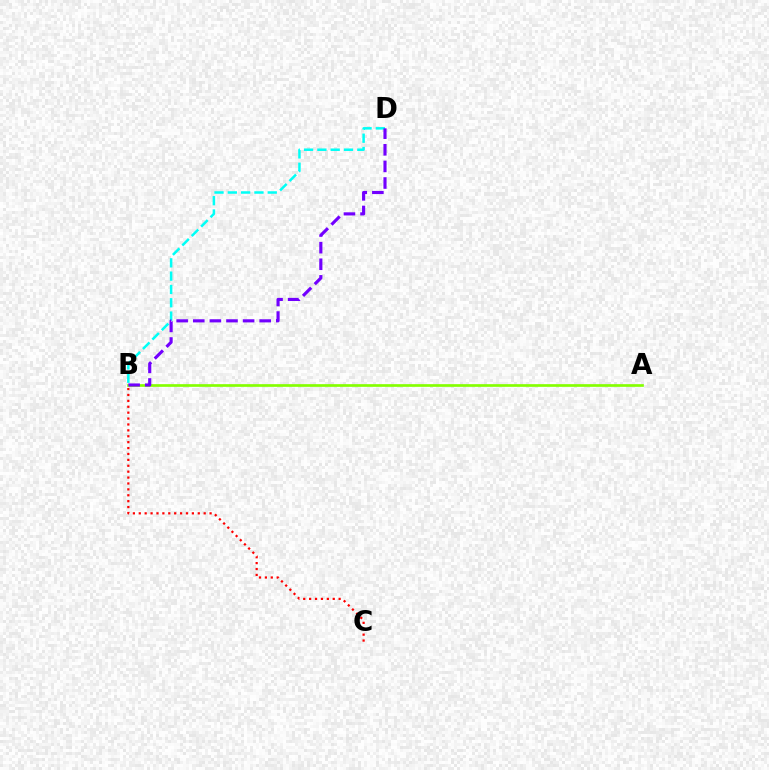{('B', 'D'): [{'color': '#00fff6', 'line_style': 'dashed', 'thickness': 1.81}, {'color': '#7200ff', 'line_style': 'dashed', 'thickness': 2.26}], ('B', 'C'): [{'color': '#ff0000', 'line_style': 'dotted', 'thickness': 1.6}], ('A', 'B'): [{'color': '#84ff00', 'line_style': 'solid', 'thickness': 1.93}]}